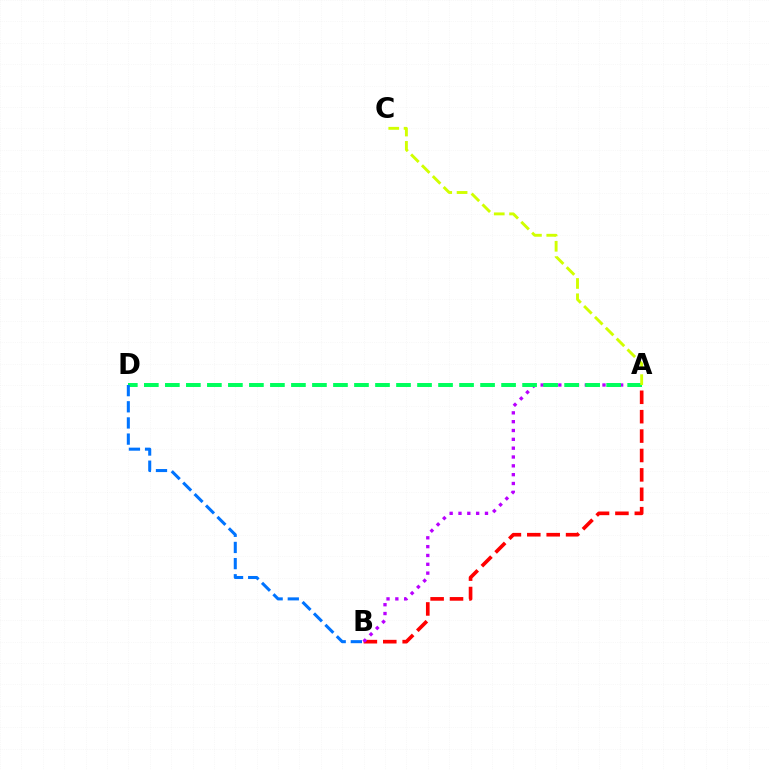{('A', 'B'): [{'color': '#ff0000', 'line_style': 'dashed', 'thickness': 2.64}, {'color': '#b900ff', 'line_style': 'dotted', 'thickness': 2.4}], ('A', 'D'): [{'color': '#00ff5c', 'line_style': 'dashed', 'thickness': 2.85}], ('A', 'C'): [{'color': '#d1ff00', 'line_style': 'dashed', 'thickness': 2.08}], ('B', 'D'): [{'color': '#0074ff', 'line_style': 'dashed', 'thickness': 2.19}]}